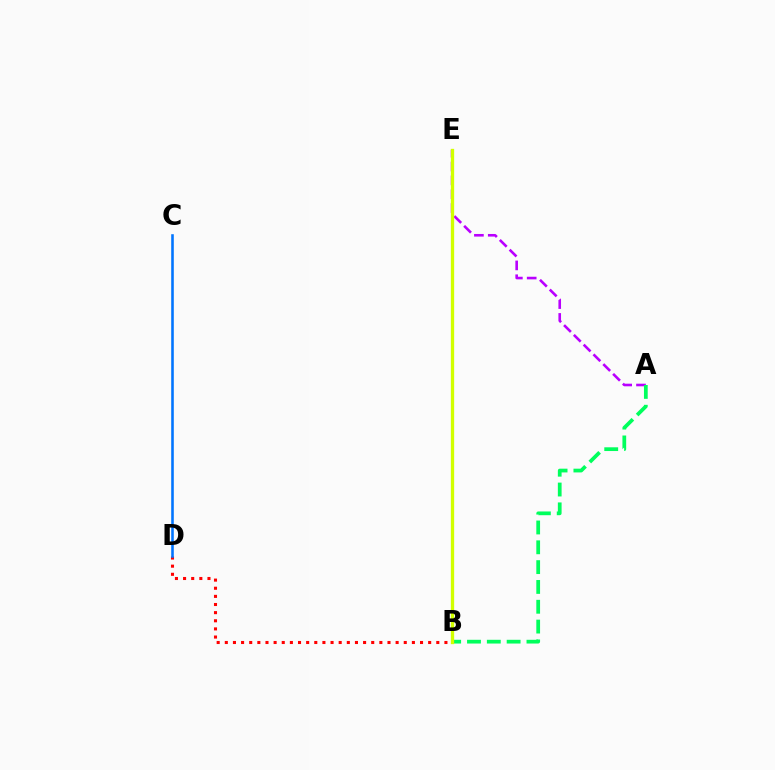{('A', 'E'): [{'color': '#b900ff', 'line_style': 'dashed', 'thickness': 1.88}], ('A', 'B'): [{'color': '#00ff5c', 'line_style': 'dashed', 'thickness': 2.69}], ('B', 'E'): [{'color': '#d1ff00', 'line_style': 'solid', 'thickness': 2.38}], ('B', 'D'): [{'color': '#ff0000', 'line_style': 'dotted', 'thickness': 2.21}], ('C', 'D'): [{'color': '#0074ff', 'line_style': 'solid', 'thickness': 1.86}]}